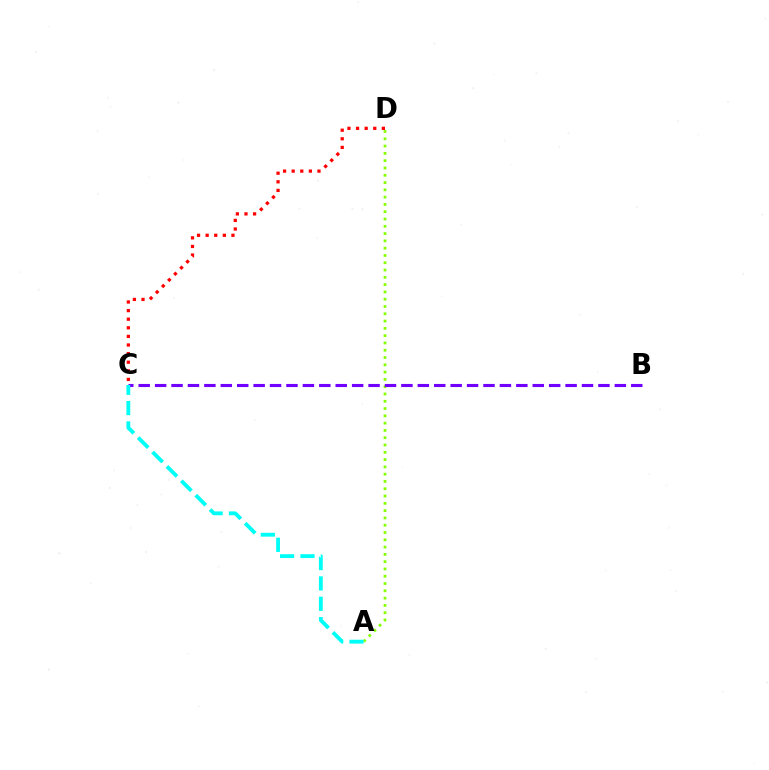{('A', 'D'): [{'color': '#84ff00', 'line_style': 'dotted', 'thickness': 1.98}], ('C', 'D'): [{'color': '#ff0000', 'line_style': 'dotted', 'thickness': 2.34}], ('B', 'C'): [{'color': '#7200ff', 'line_style': 'dashed', 'thickness': 2.23}], ('A', 'C'): [{'color': '#00fff6', 'line_style': 'dashed', 'thickness': 2.76}]}